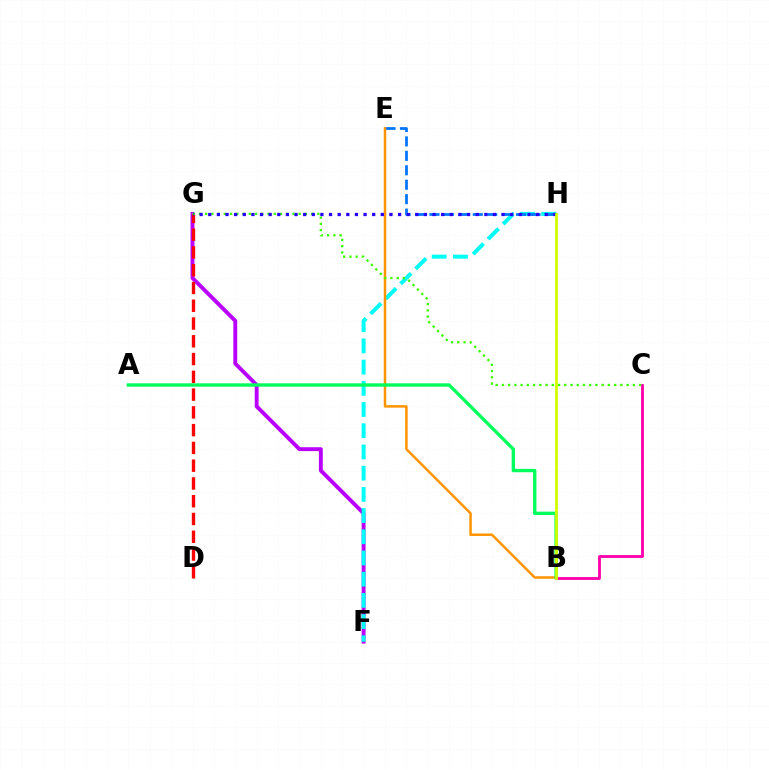{('F', 'G'): [{'color': '#b900ff', 'line_style': 'solid', 'thickness': 2.81}], ('B', 'C'): [{'color': '#ff00ac', 'line_style': 'solid', 'thickness': 2.03}], ('F', 'H'): [{'color': '#00fff6', 'line_style': 'dashed', 'thickness': 2.88}], ('D', 'G'): [{'color': '#ff0000', 'line_style': 'dashed', 'thickness': 2.41}], ('E', 'H'): [{'color': '#0074ff', 'line_style': 'dashed', 'thickness': 1.96}], ('B', 'E'): [{'color': '#ff9400', 'line_style': 'solid', 'thickness': 1.8}], ('C', 'G'): [{'color': '#3dff00', 'line_style': 'dotted', 'thickness': 1.69}], ('G', 'H'): [{'color': '#2500ff', 'line_style': 'dotted', 'thickness': 2.34}], ('A', 'B'): [{'color': '#00ff5c', 'line_style': 'solid', 'thickness': 2.42}], ('B', 'H'): [{'color': '#d1ff00', 'line_style': 'solid', 'thickness': 2.0}]}